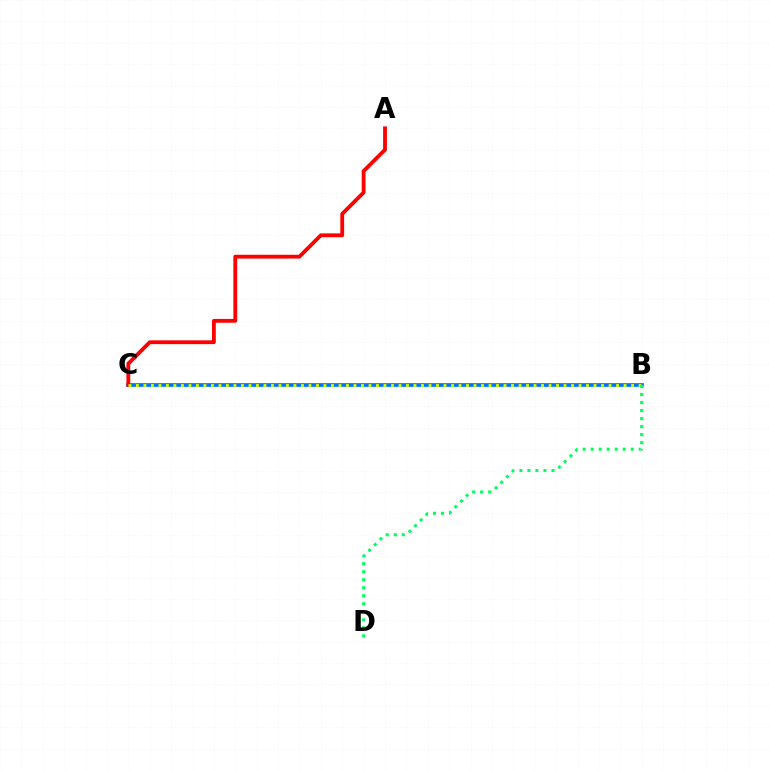{('B', 'C'): [{'color': '#b900ff', 'line_style': 'dashed', 'thickness': 1.61}, {'color': '#0074ff', 'line_style': 'solid', 'thickness': 2.66}, {'color': '#d1ff00', 'line_style': 'dotted', 'thickness': 2.04}], ('A', 'C'): [{'color': '#ff0000', 'line_style': 'solid', 'thickness': 2.75}], ('B', 'D'): [{'color': '#00ff5c', 'line_style': 'dotted', 'thickness': 2.18}]}